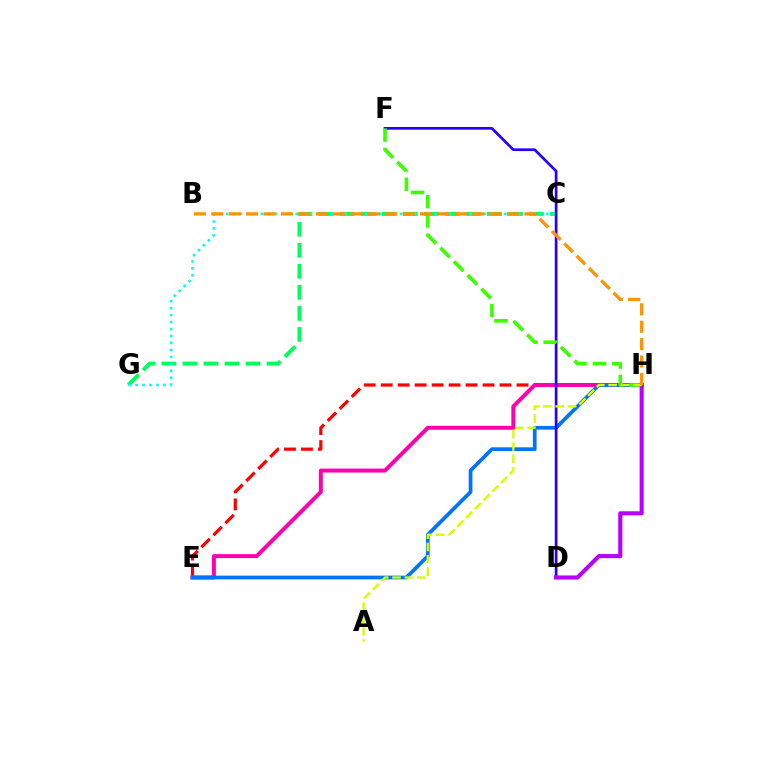{('E', 'H'): [{'color': '#ff0000', 'line_style': 'dashed', 'thickness': 2.31}, {'color': '#ff00ac', 'line_style': 'solid', 'thickness': 2.84}, {'color': '#0074ff', 'line_style': 'solid', 'thickness': 2.69}], ('C', 'G'): [{'color': '#00ff5c', 'line_style': 'dashed', 'thickness': 2.86}, {'color': '#00fff6', 'line_style': 'dotted', 'thickness': 1.89}], ('D', 'F'): [{'color': '#2500ff', 'line_style': 'solid', 'thickness': 1.95}], ('F', 'H'): [{'color': '#3dff00', 'line_style': 'dashed', 'thickness': 2.63}], ('D', 'H'): [{'color': '#b900ff', 'line_style': 'solid', 'thickness': 2.96}], ('A', 'H'): [{'color': '#d1ff00', 'line_style': 'dashed', 'thickness': 1.68}], ('B', 'H'): [{'color': '#ff9400', 'line_style': 'dashed', 'thickness': 2.36}]}